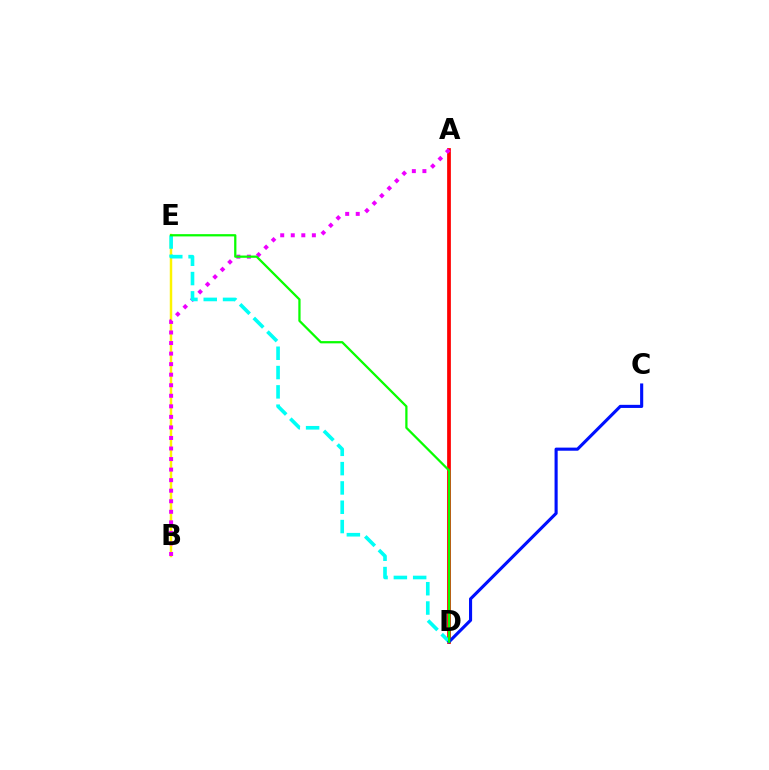{('B', 'E'): [{'color': '#fcf500', 'line_style': 'solid', 'thickness': 1.77}], ('A', 'D'): [{'color': '#ff0000', 'line_style': 'solid', 'thickness': 2.7}], ('A', 'B'): [{'color': '#ee00ff', 'line_style': 'dotted', 'thickness': 2.87}], ('D', 'E'): [{'color': '#00fff6', 'line_style': 'dashed', 'thickness': 2.62}, {'color': '#08ff00', 'line_style': 'solid', 'thickness': 1.62}], ('C', 'D'): [{'color': '#0010ff', 'line_style': 'solid', 'thickness': 2.24}]}